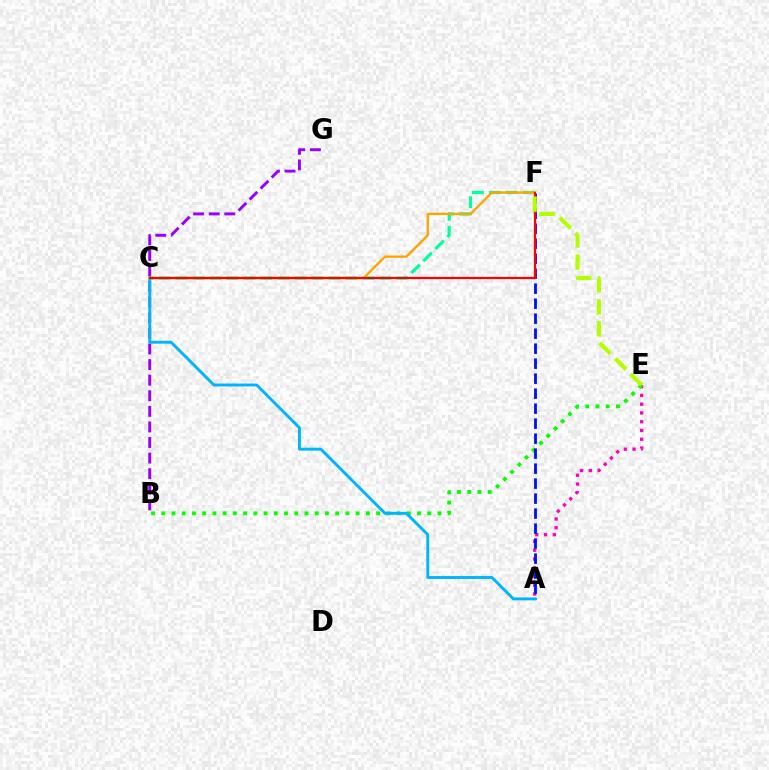{('A', 'E'): [{'color': '#ff00bd', 'line_style': 'dotted', 'thickness': 2.38}], ('B', 'E'): [{'color': '#08ff00', 'line_style': 'dotted', 'thickness': 2.78}], ('C', 'F'): [{'color': '#00ff9d', 'line_style': 'dashed', 'thickness': 2.31}, {'color': '#ffa500', 'line_style': 'solid', 'thickness': 1.7}, {'color': '#ff0000', 'line_style': 'solid', 'thickness': 1.59}], ('A', 'F'): [{'color': '#0010ff', 'line_style': 'dashed', 'thickness': 2.04}], ('B', 'G'): [{'color': '#9b00ff', 'line_style': 'dashed', 'thickness': 2.12}], ('A', 'C'): [{'color': '#00b5ff', 'line_style': 'solid', 'thickness': 2.09}], ('E', 'F'): [{'color': '#b3ff00', 'line_style': 'dashed', 'thickness': 3.0}]}